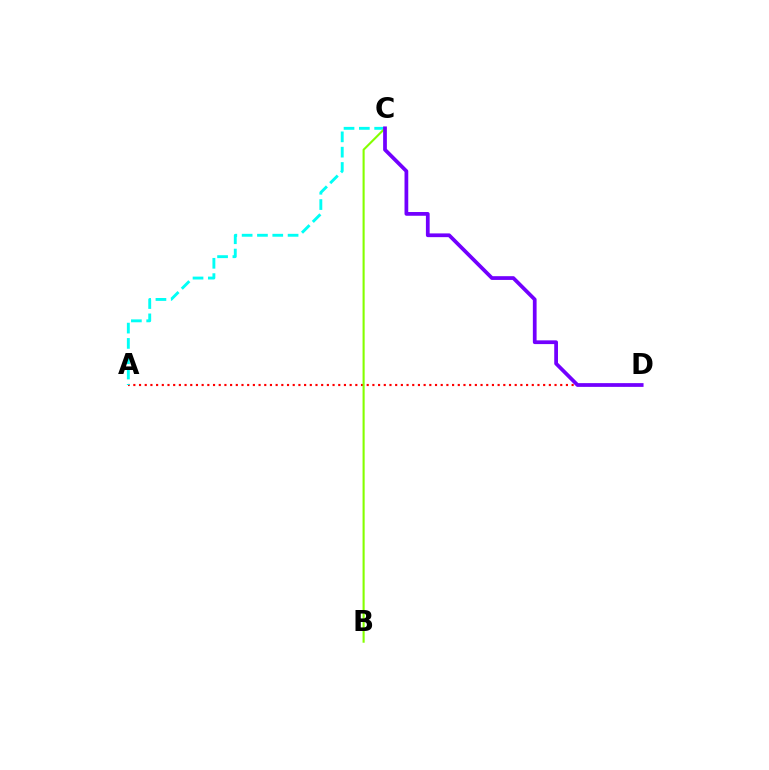{('A', 'D'): [{'color': '#ff0000', 'line_style': 'dotted', 'thickness': 1.55}], ('A', 'C'): [{'color': '#00fff6', 'line_style': 'dashed', 'thickness': 2.08}], ('B', 'C'): [{'color': '#84ff00', 'line_style': 'solid', 'thickness': 1.51}], ('C', 'D'): [{'color': '#7200ff', 'line_style': 'solid', 'thickness': 2.69}]}